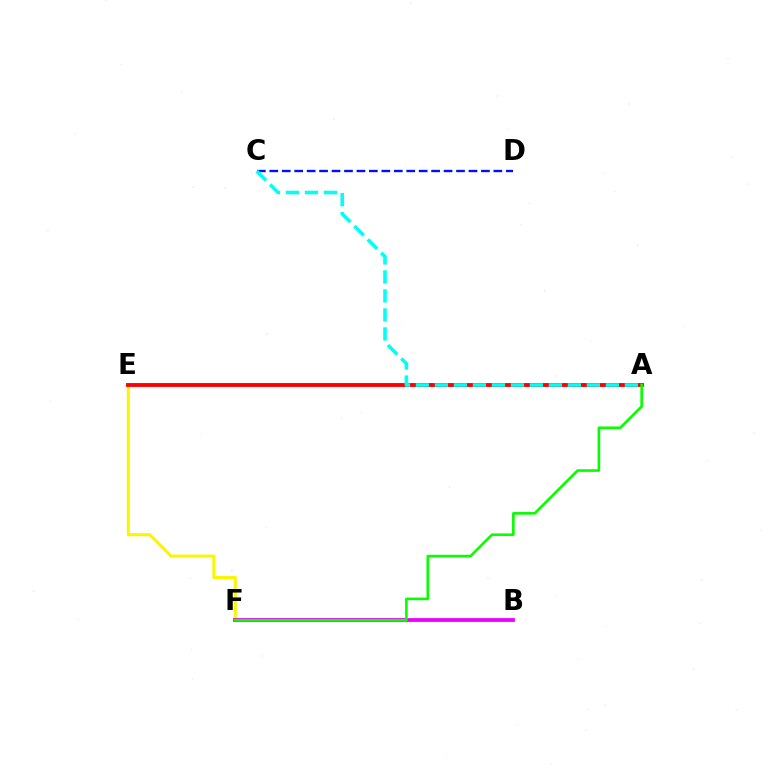{('C', 'D'): [{'color': '#0010ff', 'line_style': 'dashed', 'thickness': 1.69}], ('E', 'F'): [{'color': '#fcf500', 'line_style': 'solid', 'thickness': 2.21}], ('B', 'F'): [{'color': '#ee00ff', 'line_style': 'solid', 'thickness': 2.73}], ('A', 'E'): [{'color': '#ff0000', 'line_style': 'solid', 'thickness': 2.79}], ('A', 'F'): [{'color': '#08ff00', 'line_style': 'solid', 'thickness': 1.89}], ('A', 'C'): [{'color': '#00fff6', 'line_style': 'dashed', 'thickness': 2.58}]}